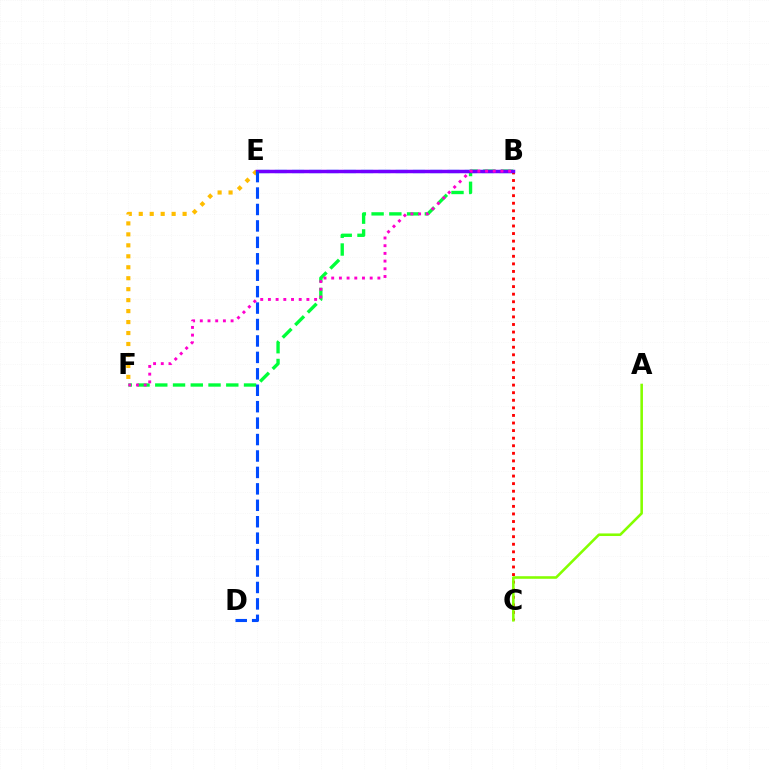{('E', 'F'): [{'color': '#ffbd00', 'line_style': 'dotted', 'thickness': 2.98}], ('B', 'C'): [{'color': '#ff0000', 'line_style': 'dotted', 'thickness': 2.06}], ('B', 'E'): [{'color': '#00fff6', 'line_style': 'dashed', 'thickness': 2.35}, {'color': '#7200ff', 'line_style': 'solid', 'thickness': 2.52}], ('A', 'C'): [{'color': '#84ff00', 'line_style': 'solid', 'thickness': 1.86}], ('B', 'F'): [{'color': '#00ff39', 'line_style': 'dashed', 'thickness': 2.41}, {'color': '#ff00cf', 'line_style': 'dotted', 'thickness': 2.09}], ('D', 'E'): [{'color': '#004bff', 'line_style': 'dashed', 'thickness': 2.23}]}